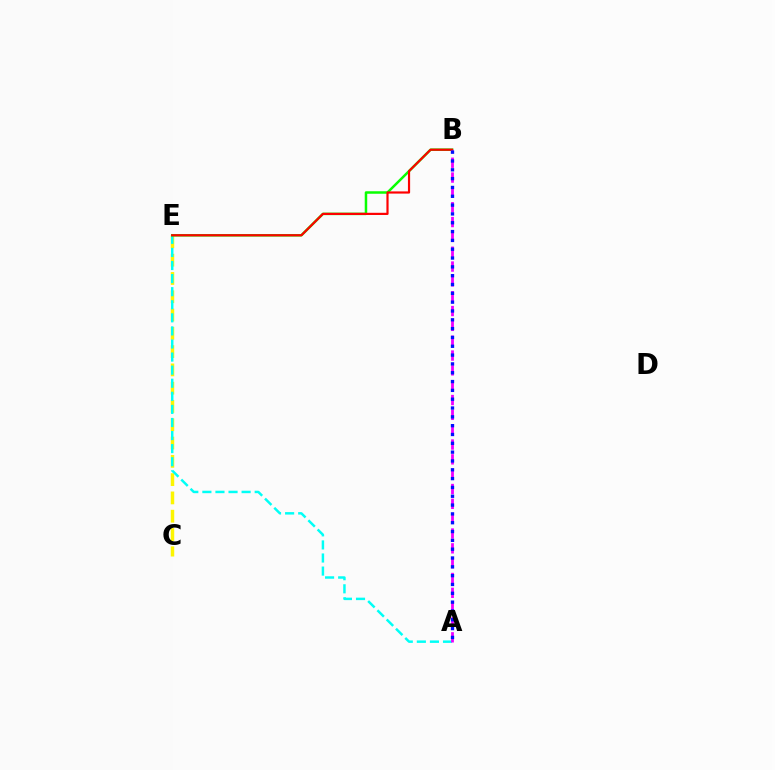{('C', 'E'): [{'color': '#fcf500', 'line_style': 'dashed', 'thickness': 2.48}], ('A', 'E'): [{'color': '#00fff6', 'line_style': 'dashed', 'thickness': 1.78}], ('B', 'E'): [{'color': '#08ff00', 'line_style': 'solid', 'thickness': 1.8}, {'color': '#ff0000', 'line_style': 'solid', 'thickness': 1.58}], ('A', 'B'): [{'color': '#ee00ff', 'line_style': 'dashed', 'thickness': 2.01}, {'color': '#0010ff', 'line_style': 'dotted', 'thickness': 2.4}]}